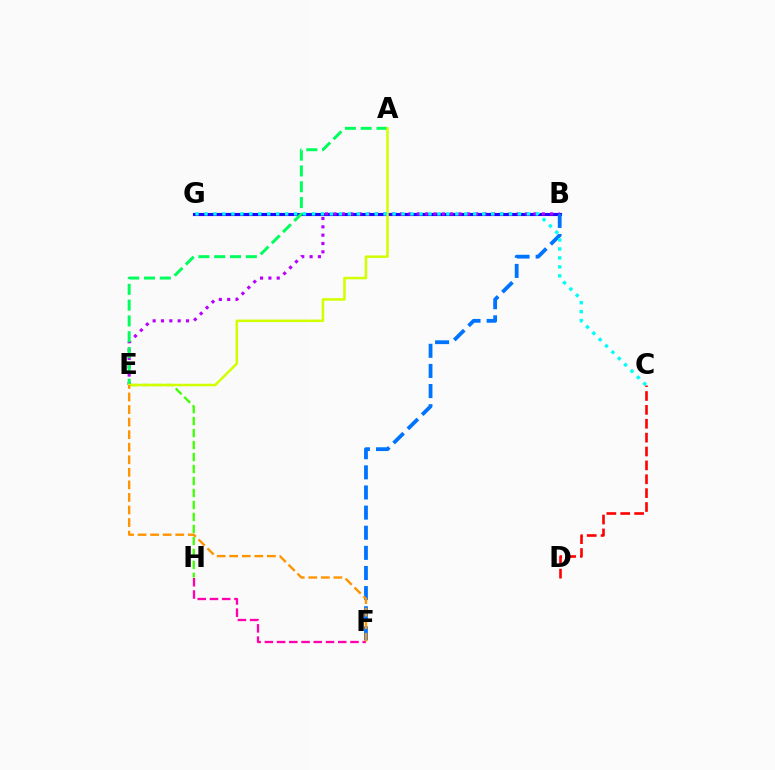{('B', 'G'): [{'color': '#2500ff', 'line_style': 'solid', 'thickness': 2.25}], ('B', 'E'): [{'color': '#b900ff', 'line_style': 'dotted', 'thickness': 2.26}], ('C', 'D'): [{'color': '#ff0000', 'line_style': 'dashed', 'thickness': 1.89}], ('E', 'H'): [{'color': '#3dff00', 'line_style': 'dashed', 'thickness': 1.63}], ('B', 'F'): [{'color': '#0074ff', 'line_style': 'dashed', 'thickness': 2.73}], ('A', 'E'): [{'color': '#00ff5c', 'line_style': 'dashed', 'thickness': 2.15}, {'color': '#d1ff00', 'line_style': 'solid', 'thickness': 1.82}], ('F', 'H'): [{'color': '#ff00ac', 'line_style': 'dashed', 'thickness': 1.66}], ('E', 'F'): [{'color': '#ff9400', 'line_style': 'dashed', 'thickness': 1.71}], ('C', 'G'): [{'color': '#00fff6', 'line_style': 'dotted', 'thickness': 2.43}]}